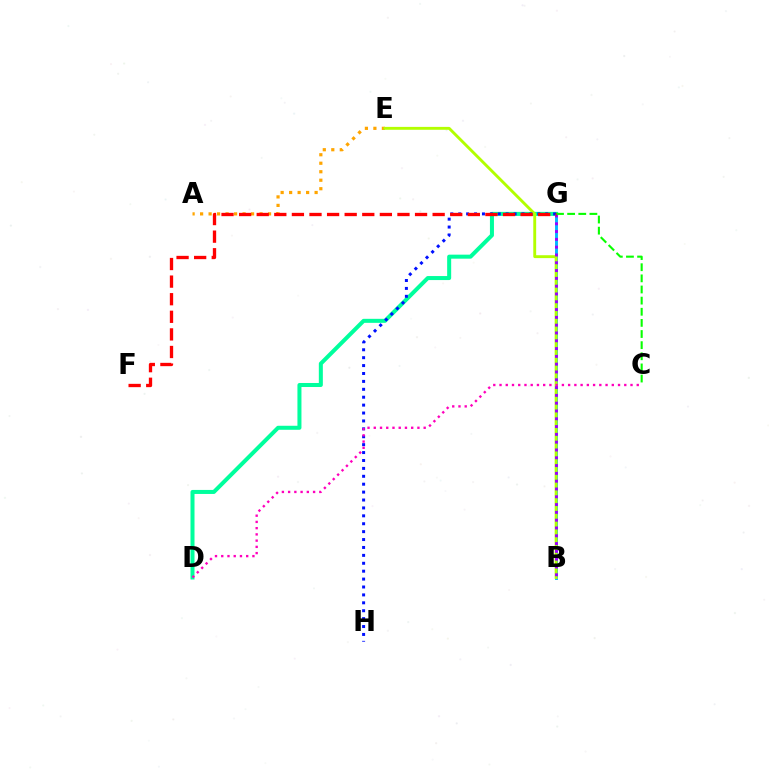{('B', 'G'): [{'color': '#00b5ff', 'line_style': 'solid', 'thickness': 2.09}, {'color': '#9b00ff', 'line_style': 'dotted', 'thickness': 2.12}], ('A', 'E'): [{'color': '#ffa500', 'line_style': 'dotted', 'thickness': 2.31}], ('D', 'G'): [{'color': '#00ff9d', 'line_style': 'solid', 'thickness': 2.89}], ('B', 'E'): [{'color': '#b3ff00', 'line_style': 'solid', 'thickness': 2.08}], ('G', 'H'): [{'color': '#0010ff', 'line_style': 'dotted', 'thickness': 2.15}], ('C', 'D'): [{'color': '#ff00bd', 'line_style': 'dotted', 'thickness': 1.69}], ('C', 'G'): [{'color': '#08ff00', 'line_style': 'dashed', 'thickness': 1.51}], ('F', 'G'): [{'color': '#ff0000', 'line_style': 'dashed', 'thickness': 2.39}]}